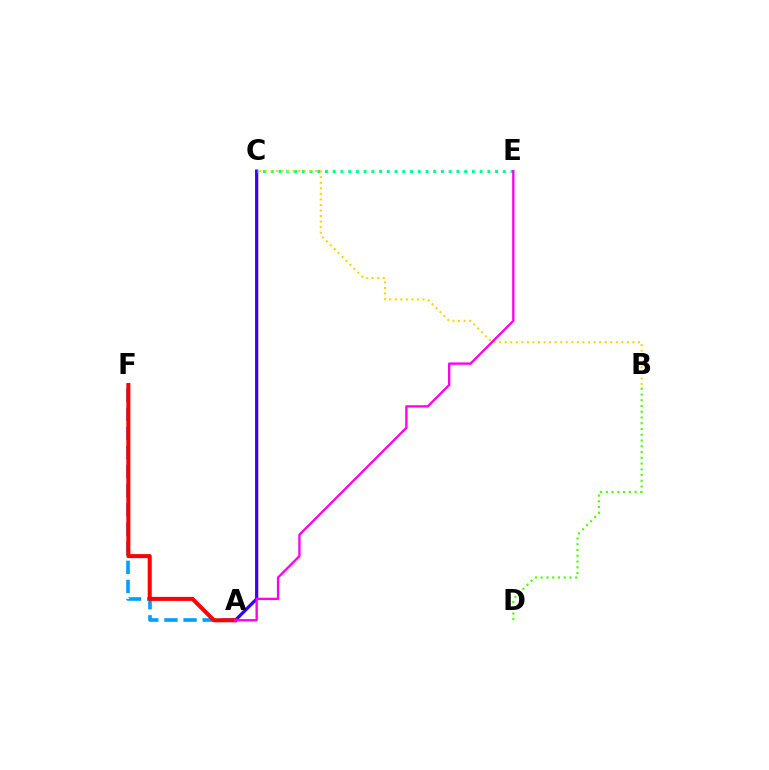{('A', 'C'): [{'color': '#3700ff', 'line_style': 'solid', 'thickness': 2.32}], ('C', 'E'): [{'color': '#00ff86', 'line_style': 'dotted', 'thickness': 2.1}], ('B', 'D'): [{'color': '#4fff00', 'line_style': 'dotted', 'thickness': 1.56}], ('A', 'F'): [{'color': '#009eff', 'line_style': 'dashed', 'thickness': 2.6}, {'color': '#ff0000', 'line_style': 'solid', 'thickness': 2.9}], ('B', 'C'): [{'color': '#ffd500', 'line_style': 'dotted', 'thickness': 1.51}], ('A', 'E'): [{'color': '#ff00ed', 'line_style': 'solid', 'thickness': 1.7}]}